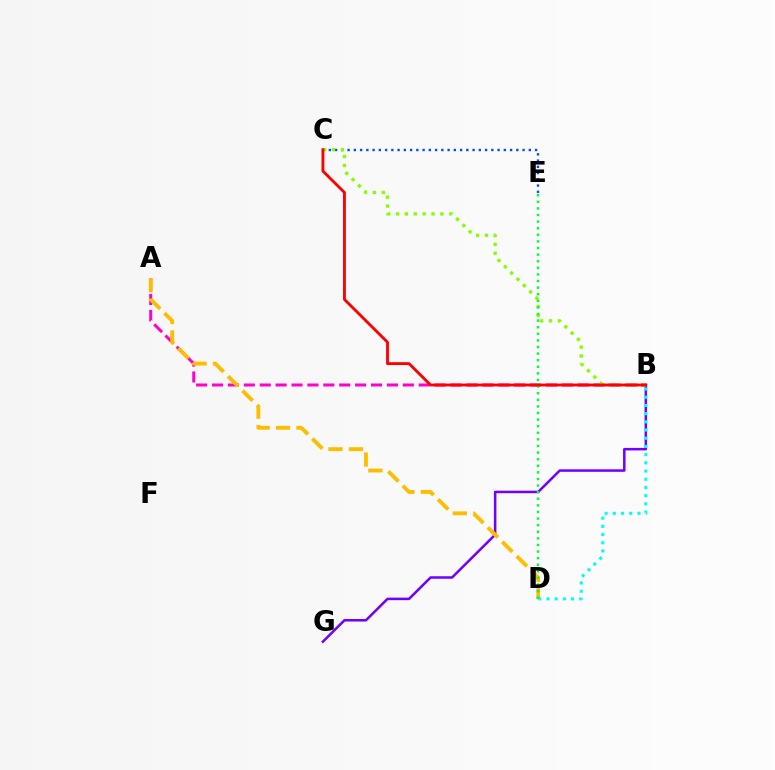{('A', 'B'): [{'color': '#ff00cf', 'line_style': 'dashed', 'thickness': 2.16}], ('B', 'G'): [{'color': '#7200ff', 'line_style': 'solid', 'thickness': 1.82}], ('A', 'D'): [{'color': '#ffbd00', 'line_style': 'dashed', 'thickness': 2.77}], ('C', 'E'): [{'color': '#004bff', 'line_style': 'dotted', 'thickness': 1.7}], ('B', 'D'): [{'color': '#00fff6', 'line_style': 'dotted', 'thickness': 2.23}], ('B', 'C'): [{'color': '#84ff00', 'line_style': 'dotted', 'thickness': 2.42}, {'color': '#ff0000', 'line_style': 'solid', 'thickness': 2.05}], ('D', 'E'): [{'color': '#00ff39', 'line_style': 'dotted', 'thickness': 1.79}]}